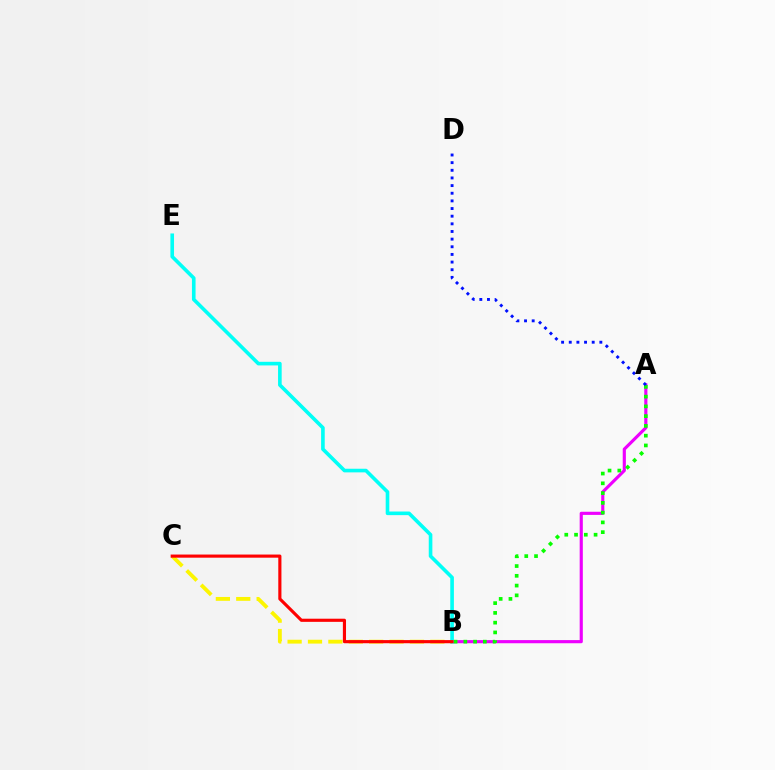{('A', 'B'): [{'color': '#ee00ff', 'line_style': 'solid', 'thickness': 2.27}, {'color': '#08ff00', 'line_style': 'dotted', 'thickness': 2.65}], ('B', 'C'): [{'color': '#fcf500', 'line_style': 'dashed', 'thickness': 2.77}, {'color': '#ff0000', 'line_style': 'solid', 'thickness': 2.26}], ('A', 'D'): [{'color': '#0010ff', 'line_style': 'dotted', 'thickness': 2.08}], ('B', 'E'): [{'color': '#00fff6', 'line_style': 'solid', 'thickness': 2.61}]}